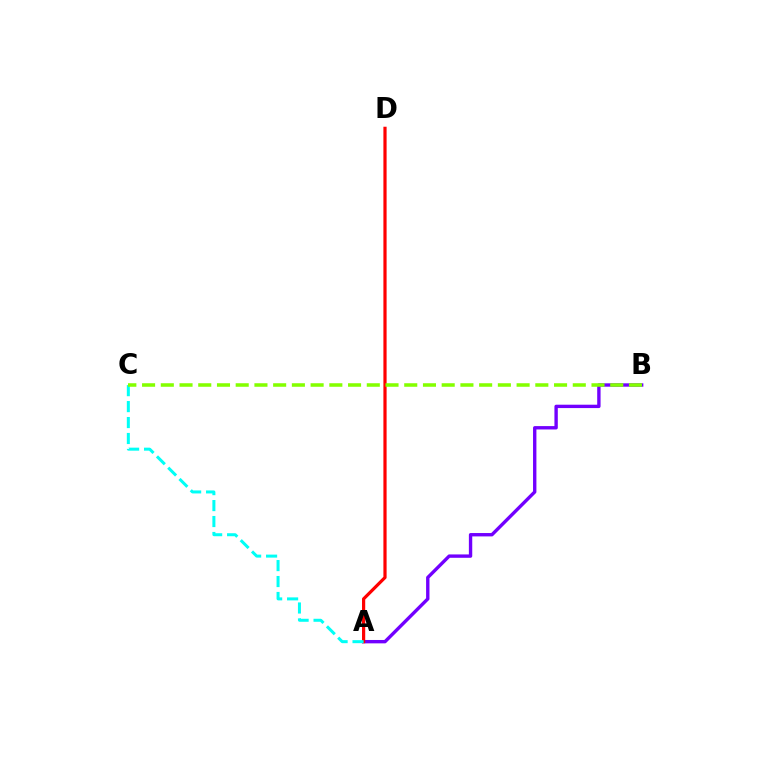{('A', 'B'): [{'color': '#7200ff', 'line_style': 'solid', 'thickness': 2.43}], ('A', 'D'): [{'color': '#ff0000', 'line_style': 'solid', 'thickness': 2.3}], ('A', 'C'): [{'color': '#00fff6', 'line_style': 'dashed', 'thickness': 2.17}], ('B', 'C'): [{'color': '#84ff00', 'line_style': 'dashed', 'thickness': 2.54}]}